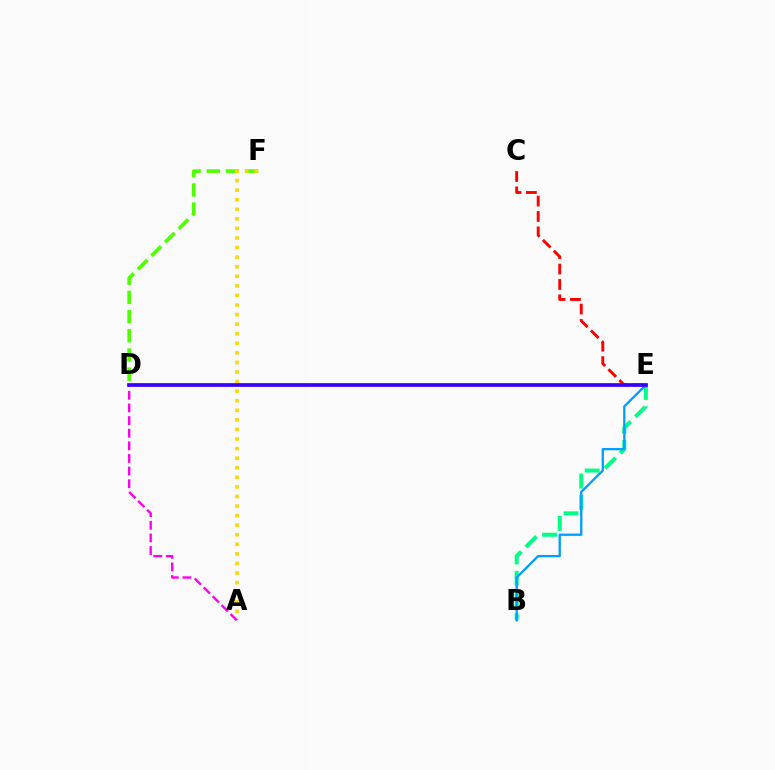{('D', 'F'): [{'color': '#4fff00', 'line_style': 'dashed', 'thickness': 2.61}], ('B', 'E'): [{'color': '#00ff86', 'line_style': 'dashed', 'thickness': 2.9}, {'color': '#009eff', 'line_style': 'solid', 'thickness': 1.66}], ('C', 'E'): [{'color': '#ff0000', 'line_style': 'dashed', 'thickness': 2.09}], ('A', 'F'): [{'color': '#ffd500', 'line_style': 'dotted', 'thickness': 2.6}], ('A', 'D'): [{'color': '#ff00ed', 'line_style': 'dashed', 'thickness': 1.72}], ('D', 'E'): [{'color': '#3700ff', 'line_style': 'solid', 'thickness': 2.67}]}